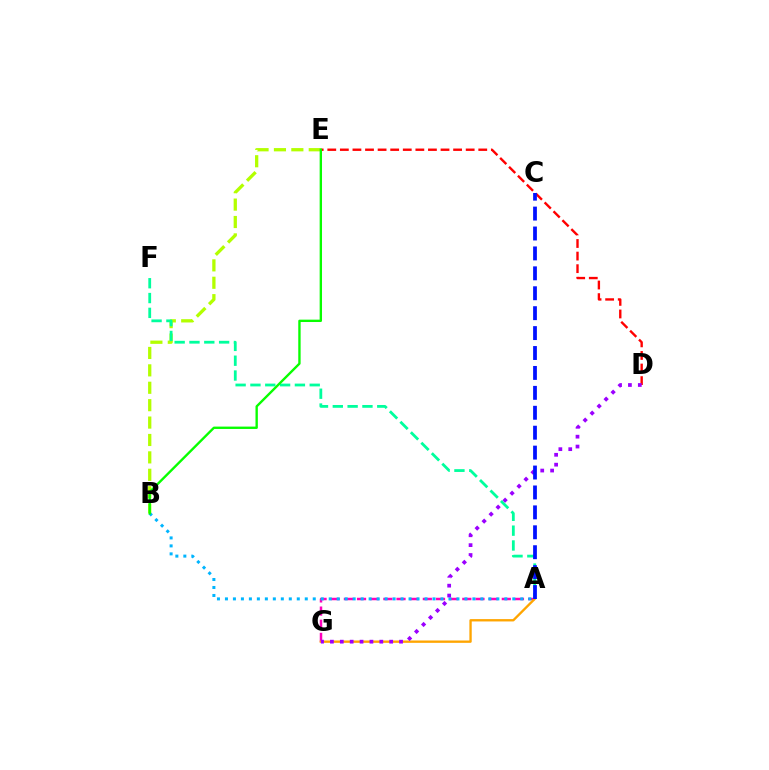{('A', 'G'): [{'color': '#ff00bd', 'line_style': 'dashed', 'thickness': 1.79}, {'color': '#ffa500', 'line_style': 'solid', 'thickness': 1.69}], ('D', 'E'): [{'color': '#ff0000', 'line_style': 'dashed', 'thickness': 1.71}], ('B', 'E'): [{'color': '#b3ff00', 'line_style': 'dashed', 'thickness': 2.36}, {'color': '#08ff00', 'line_style': 'solid', 'thickness': 1.7}], ('A', 'B'): [{'color': '#00b5ff', 'line_style': 'dotted', 'thickness': 2.17}], ('A', 'F'): [{'color': '#00ff9d', 'line_style': 'dashed', 'thickness': 2.01}], ('D', 'G'): [{'color': '#9b00ff', 'line_style': 'dotted', 'thickness': 2.68}], ('A', 'C'): [{'color': '#0010ff', 'line_style': 'dashed', 'thickness': 2.71}]}